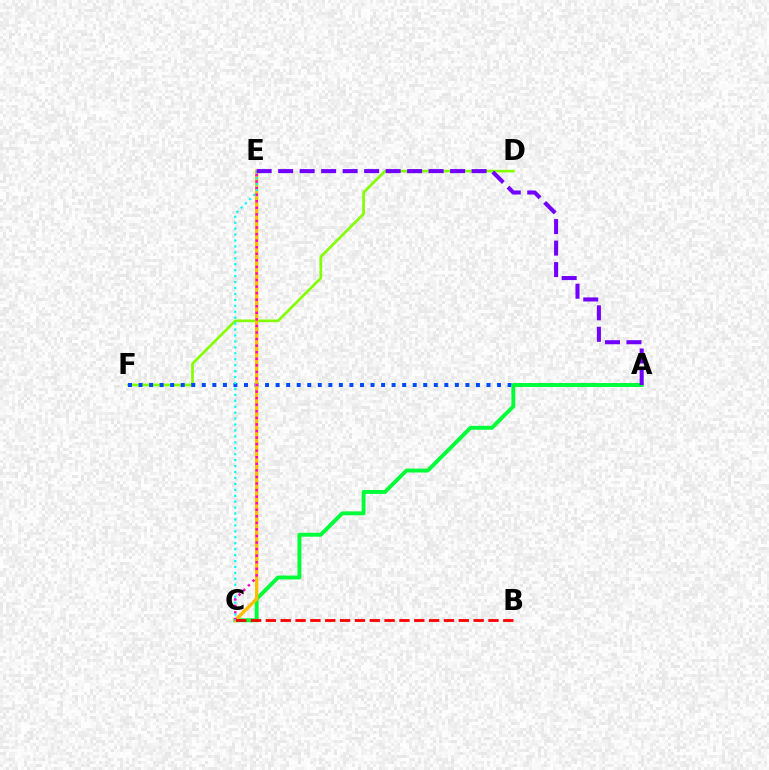{('D', 'F'): [{'color': '#84ff00', 'line_style': 'solid', 'thickness': 1.95}], ('A', 'F'): [{'color': '#004bff', 'line_style': 'dotted', 'thickness': 2.86}], ('A', 'C'): [{'color': '#00ff39', 'line_style': 'solid', 'thickness': 2.81}], ('C', 'E'): [{'color': '#ffbd00', 'line_style': 'solid', 'thickness': 2.43}, {'color': '#ff00cf', 'line_style': 'dotted', 'thickness': 1.78}, {'color': '#00fff6', 'line_style': 'dotted', 'thickness': 1.61}], ('B', 'C'): [{'color': '#ff0000', 'line_style': 'dashed', 'thickness': 2.02}], ('A', 'E'): [{'color': '#7200ff', 'line_style': 'dashed', 'thickness': 2.92}]}